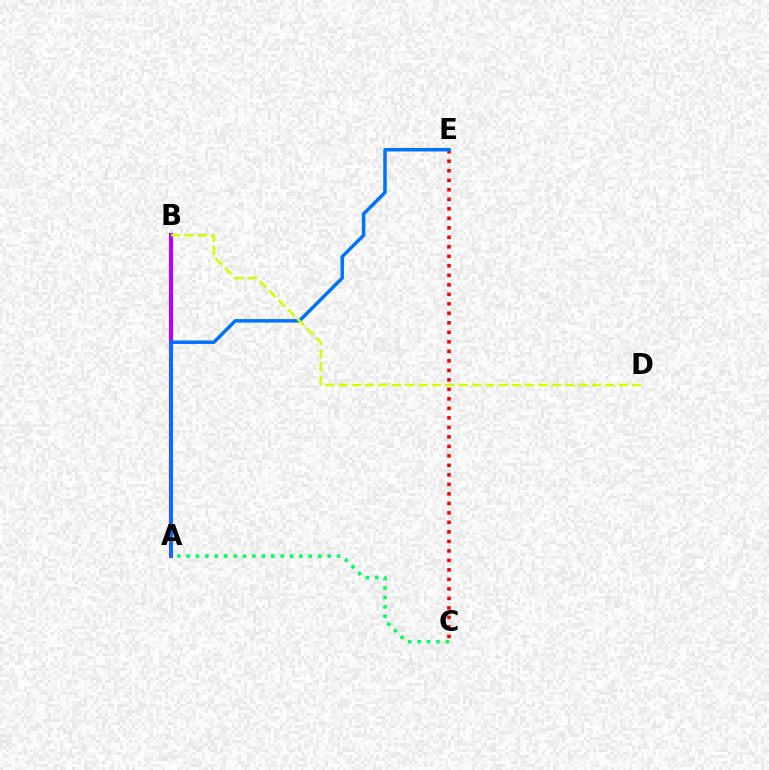{('A', 'B'): [{'color': '#b900ff', 'line_style': 'solid', 'thickness': 2.93}], ('C', 'E'): [{'color': '#ff0000', 'line_style': 'dotted', 'thickness': 2.58}], ('A', 'C'): [{'color': '#00ff5c', 'line_style': 'dotted', 'thickness': 2.56}], ('A', 'E'): [{'color': '#0074ff', 'line_style': 'solid', 'thickness': 2.51}], ('B', 'D'): [{'color': '#d1ff00', 'line_style': 'dashed', 'thickness': 1.81}]}